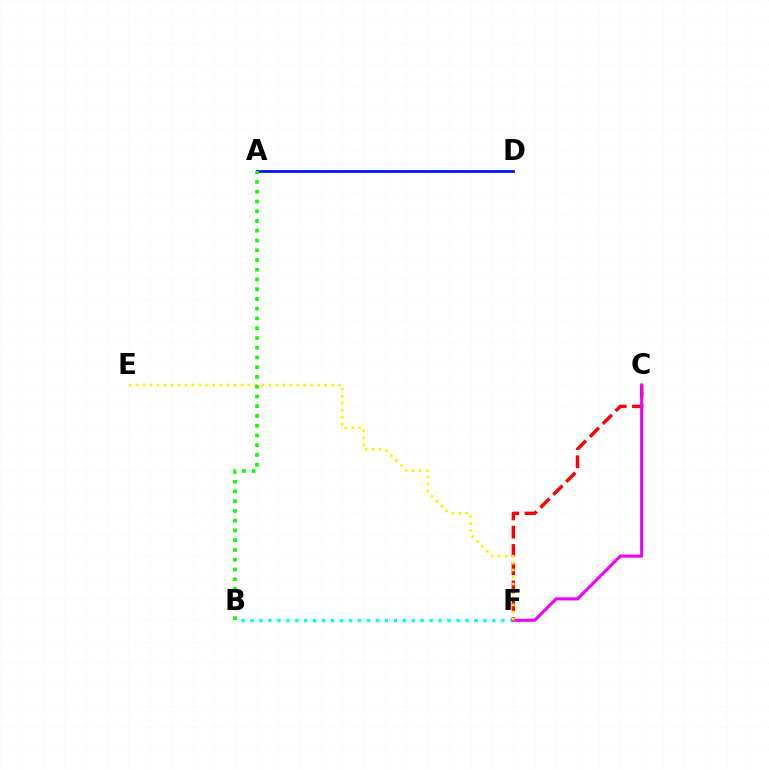{('B', 'F'): [{'color': '#00fff6', 'line_style': 'dotted', 'thickness': 2.43}], ('C', 'F'): [{'color': '#ff0000', 'line_style': 'dashed', 'thickness': 2.48}, {'color': '#ee00ff', 'line_style': 'solid', 'thickness': 2.22}], ('E', 'F'): [{'color': '#fcf500', 'line_style': 'dotted', 'thickness': 1.9}], ('A', 'D'): [{'color': '#0010ff', 'line_style': 'solid', 'thickness': 1.97}], ('A', 'B'): [{'color': '#08ff00', 'line_style': 'dotted', 'thickness': 2.65}]}